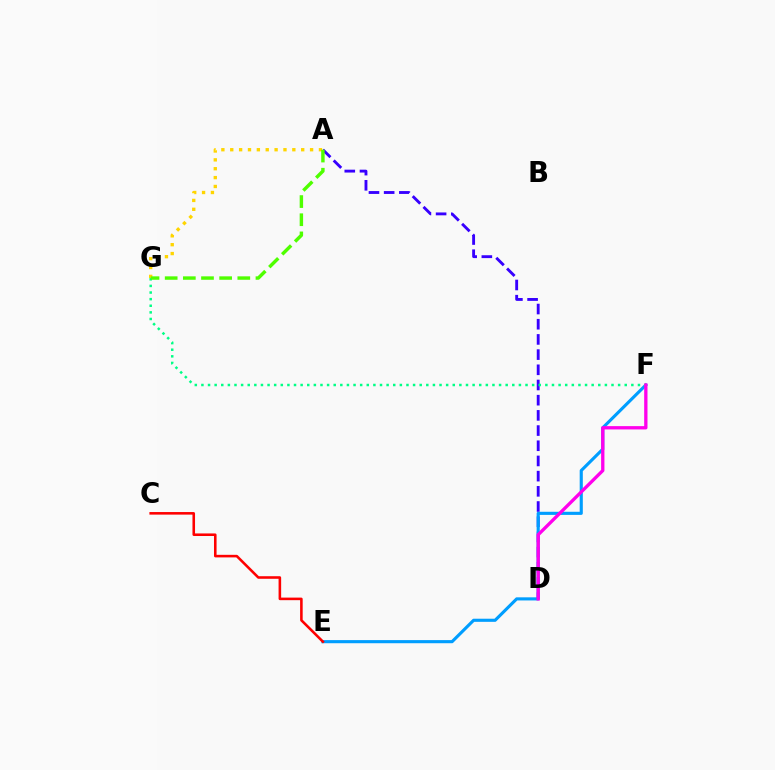{('A', 'D'): [{'color': '#3700ff', 'line_style': 'dashed', 'thickness': 2.06}], ('E', 'F'): [{'color': '#009eff', 'line_style': 'solid', 'thickness': 2.25}], ('F', 'G'): [{'color': '#00ff86', 'line_style': 'dotted', 'thickness': 1.8}], ('C', 'E'): [{'color': '#ff0000', 'line_style': 'solid', 'thickness': 1.85}], ('D', 'F'): [{'color': '#ff00ed', 'line_style': 'solid', 'thickness': 2.38}], ('A', 'G'): [{'color': '#ffd500', 'line_style': 'dotted', 'thickness': 2.41}, {'color': '#4fff00', 'line_style': 'dashed', 'thickness': 2.47}]}